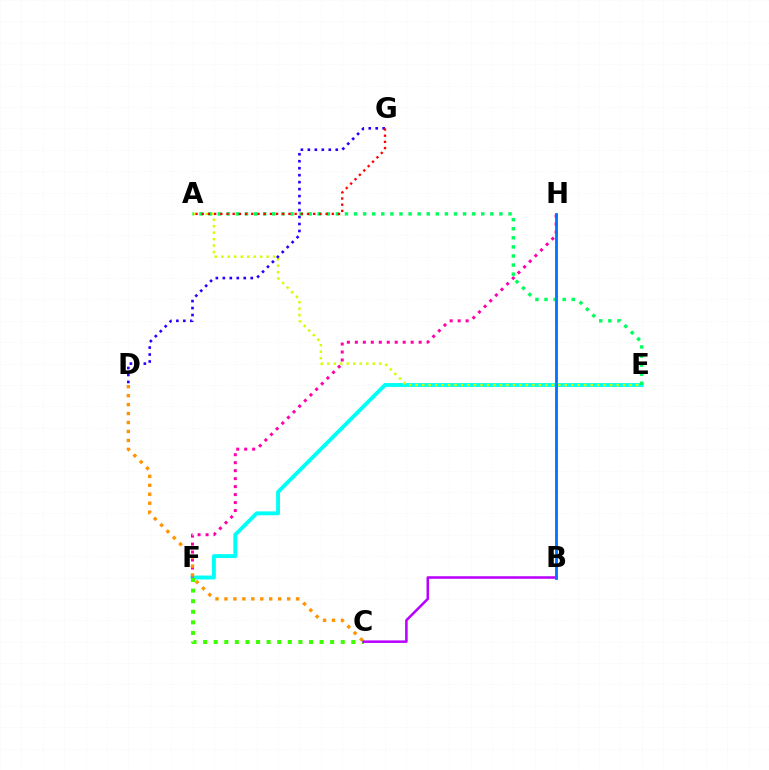{('E', 'F'): [{'color': '#00fff6', 'line_style': 'solid', 'thickness': 2.8}], ('A', 'E'): [{'color': '#d1ff00', 'line_style': 'dotted', 'thickness': 1.76}, {'color': '#00ff5c', 'line_style': 'dotted', 'thickness': 2.47}], ('D', 'G'): [{'color': '#2500ff', 'line_style': 'dotted', 'thickness': 1.89}], ('C', 'F'): [{'color': '#3dff00', 'line_style': 'dotted', 'thickness': 2.88}], ('B', 'C'): [{'color': '#b900ff', 'line_style': 'solid', 'thickness': 1.82}], ('F', 'H'): [{'color': '#ff00ac', 'line_style': 'dotted', 'thickness': 2.17}], ('B', 'H'): [{'color': '#0074ff', 'line_style': 'solid', 'thickness': 2.02}], ('A', 'G'): [{'color': '#ff0000', 'line_style': 'dotted', 'thickness': 1.68}], ('C', 'D'): [{'color': '#ff9400', 'line_style': 'dotted', 'thickness': 2.43}]}